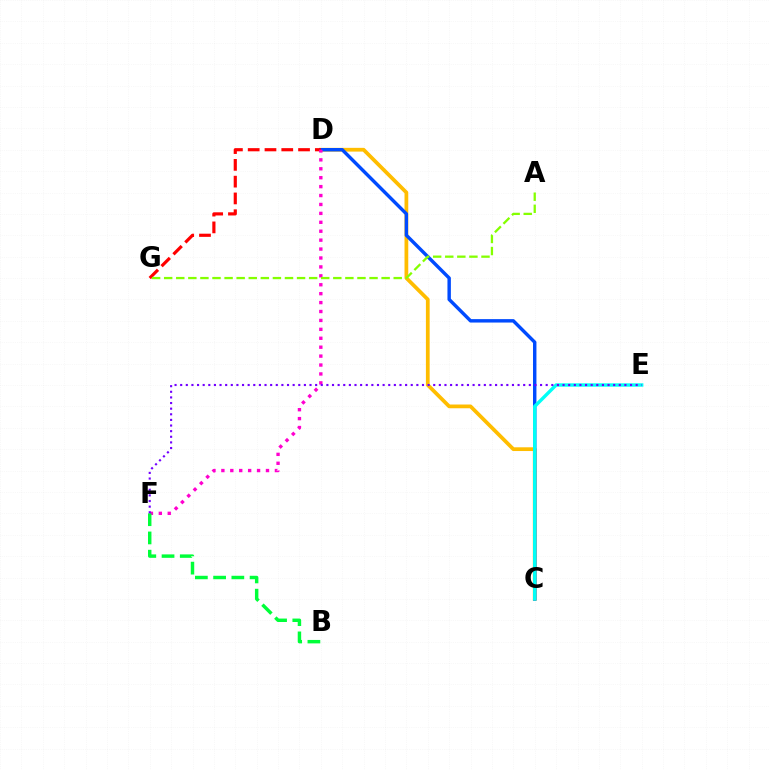{('C', 'D'): [{'color': '#ffbd00', 'line_style': 'solid', 'thickness': 2.7}, {'color': '#004bff', 'line_style': 'solid', 'thickness': 2.47}], ('D', 'G'): [{'color': '#ff0000', 'line_style': 'dashed', 'thickness': 2.28}], ('D', 'F'): [{'color': '#ff00cf', 'line_style': 'dotted', 'thickness': 2.42}], ('C', 'E'): [{'color': '#00fff6', 'line_style': 'solid', 'thickness': 2.45}], ('B', 'F'): [{'color': '#00ff39', 'line_style': 'dashed', 'thickness': 2.48}], ('A', 'G'): [{'color': '#84ff00', 'line_style': 'dashed', 'thickness': 1.64}], ('E', 'F'): [{'color': '#7200ff', 'line_style': 'dotted', 'thickness': 1.53}]}